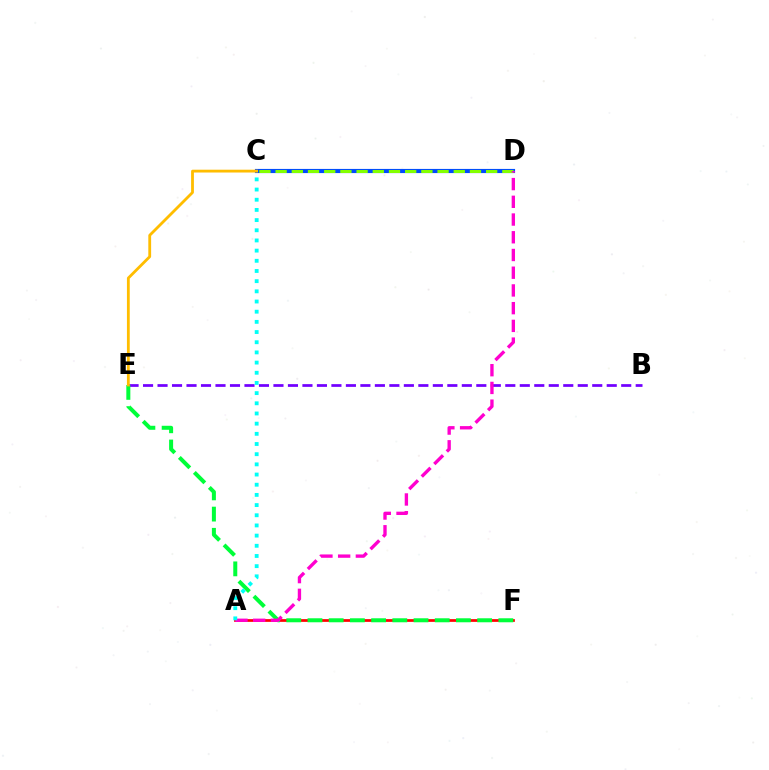{('B', 'E'): [{'color': '#7200ff', 'line_style': 'dashed', 'thickness': 1.97}], ('C', 'D'): [{'color': '#004bff', 'line_style': 'solid', 'thickness': 2.99}, {'color': '#84ff00', 'line_style': 'dashed', 'thickness': 2.2}], ('A', 'F'): [{'color': '#ff0000', 'line_style': 'solid', 'thickness': 1.96}], ('E', 'F'): [{'color': '#00ff39', 'line_style': 'dashed', 'thickness': 2.88}], ('A', 'D'): [{'color': '#ff00cf', 'line_style': 'dashed', 'thickness': 2.41}], ('C', 'E'): [{'color': '#ffbd00', 'line_style': 'solid', 'thickness': 2.02}], ('A', 'C'): [{'color': '#00fff6', 'line_style': 'dotted', 'thickness': 2.77}]}